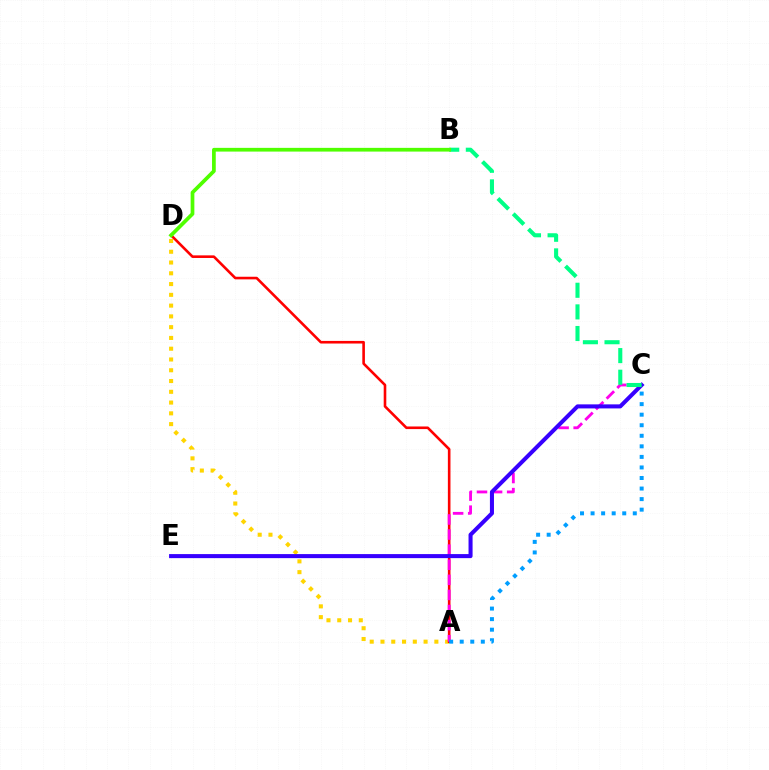{('A', 'D'): [{'color': '#ffd500', 'line_style': 'dotted', 'thickness': 2.93}, {'color': '#ff0000', 'line_style': 'solid', 'thickness': 1.88}], ('A', 'C'): [{'color': '#ff00ed', 'line_style': 'dashed', 'thickness': 2.05}, {'color': '#009eff', 'line_style': 'dotted', 'thickness': 2.87}], ('C', 'E'): [{'color': '#3700ff', 'line_style': 'solid', 'thickness': 2.91}], ('B', 'C'): [{'color': '#00ff86', 'line_style': 'dashed', 'thickness': 2.94}], ('B', 'D'): [{'color': '#4fff00', 'line_style': 'solid', 'thickness': 2.68}]}